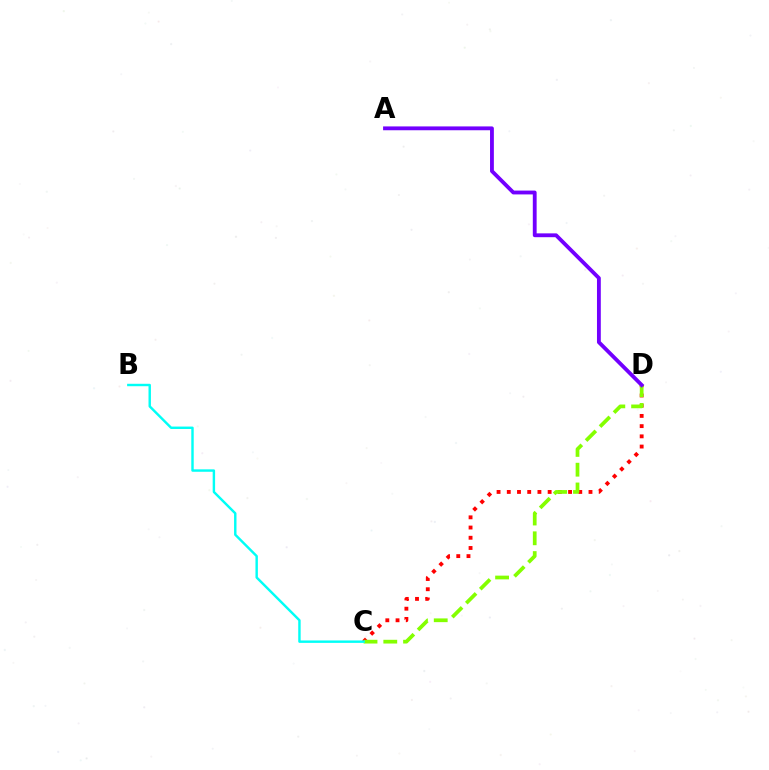{('C', 'D'): [{'color': '#ff0000', 'line_style': 'dotted', 'thickness': 2.78}, {'color': '#84ff00', 'line_style': 'dashed', 'thickness': 2.69}], ('B', 'C'): [{'color': '#00fff6', 'line_style': 'solid', 'thickness': 1.75}], ('A', 'D'): [{'color': '#7200ff', 'line_style': 'solid', 'thickness': 2.76}]}